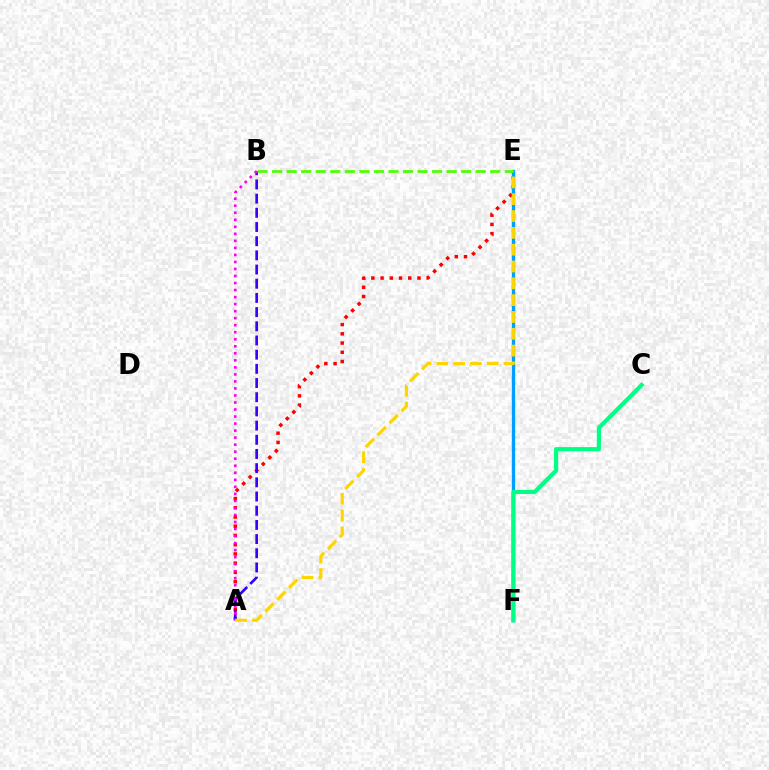{('A', 'E'): [{'color': '#ff0000', 'line_style': 'dotted', 'thickness': 2.51}, {'color': '#ffd500', 'line_style': 'dashed', 'thickness': 2.28}], ('A', 'B'): [{'color': '#3700ff', 'line_style': 'dashed', 'thickness': 1.93}, {'color': '#ff00ed', 'line_style': 'dotted', 'thickness': 1.91}], ('E', 'F'): [{'color': '#009eff', 'line_style': 'solid', 'thickness': 2.41}], ('C', 'F'): [{'color': '#00ff86', 'line_style': 'solid', 'thickness': 3.0}], ('B', 'E'): [{'color': '#4fff00', 'line_style': 'dashed', 'thickness': 1.98}]}